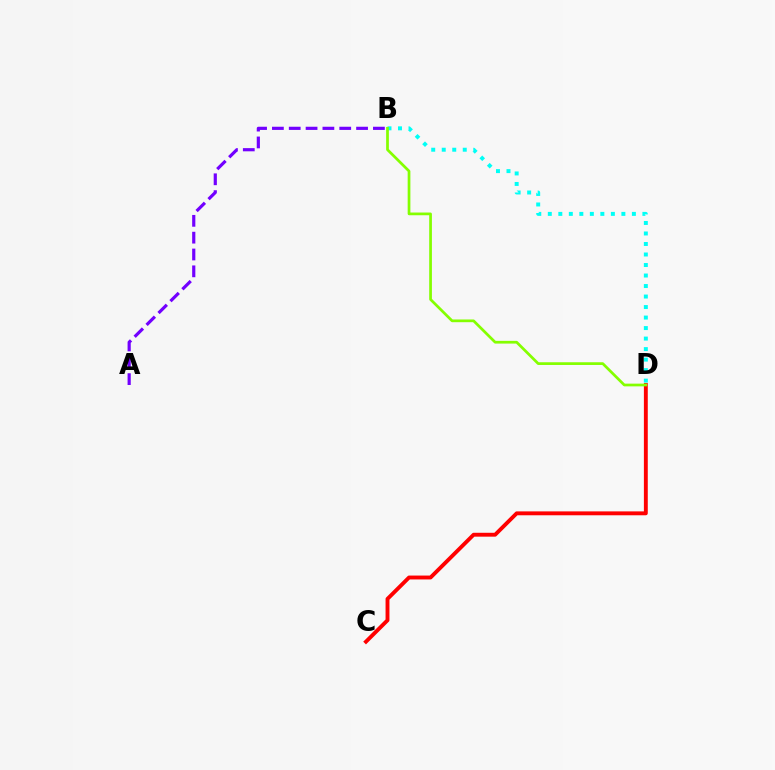{('C', 'D'): [{'color': '#ff0000', 'line_style': 'solid', 'thickness': 2.8}], ('B', 'D'): [{'color': '#00fff6', 'line_style': 'dotted', 'thickness': 2.86}, {'color': '#84ff00', 'line_style': 'solid', 'thickness': 1.96}], ('A', 'B'): [{'color': '#7200ff', 'line_style': 'dashed', 'thickness': 2.29}]}